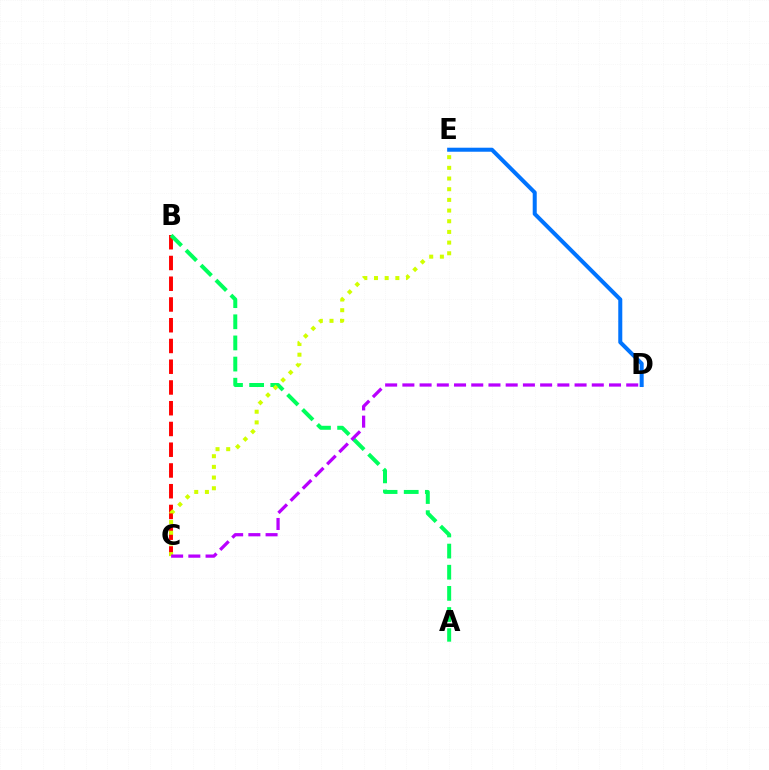{('D', 'E'): [{'color': '#0074ff', 'line_style': 'solid', 'thickness': 2.89}], ('B', 'C'): [{'color': '#ff0000', 'line_style': 'dashed', 'thickness': 2.82}], ('A', 'B'): [{'color': '#00ff5c', 'line_style': 'dashed', 'thickness': 2.87}], ('C', 'E'): [{'color': '#d1ff00', 'line_style': 'dotted', 'thickness': 2.9}], ('C', 'D'): [{'color': '#b900ff', 'line_style': 'dashed', 'thickness': 2.34}]}